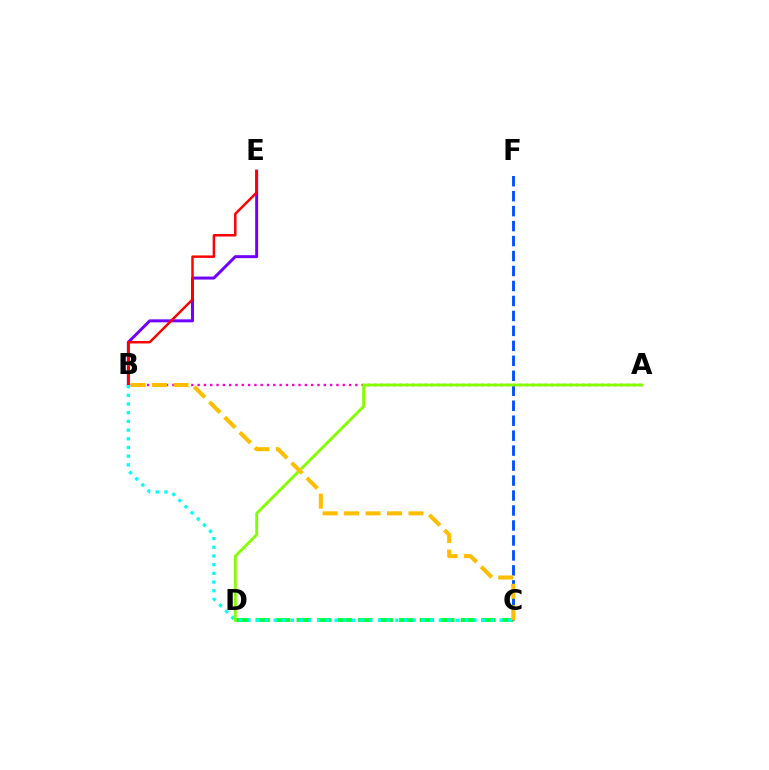{('C', 'D'): [{'color': '#00ff39', 'line_style': 'dashed', 'thickness': 2.79}], ('C', 'F'): [{'color': '#004bff', 'line_style': 'dashed', 'thickness': 2.03}], ('B', 'E'): [{'color': '#7200ff', 'line_style': 'solid', 'thickness': 2.15}, {'color': '#ff0000', 'line_style': 'solid', 'thickness': 1.79}], ('A', 'B'): [{'color': '#ff00cf', 'line_style': 'dotted', 'thickness': 1.71}], ('B', 'C'): [{'color': '#00fff6', 'line_style': 'dotted', 'thickness': 2.36}, {'color': '#ffbd00', 'line_style': 'dashed', 'thickness': 2.92}], ('A', 'D'): [{'color': '#84ff00', 'line_style': 'solid', 'thickness': 2.06}]}